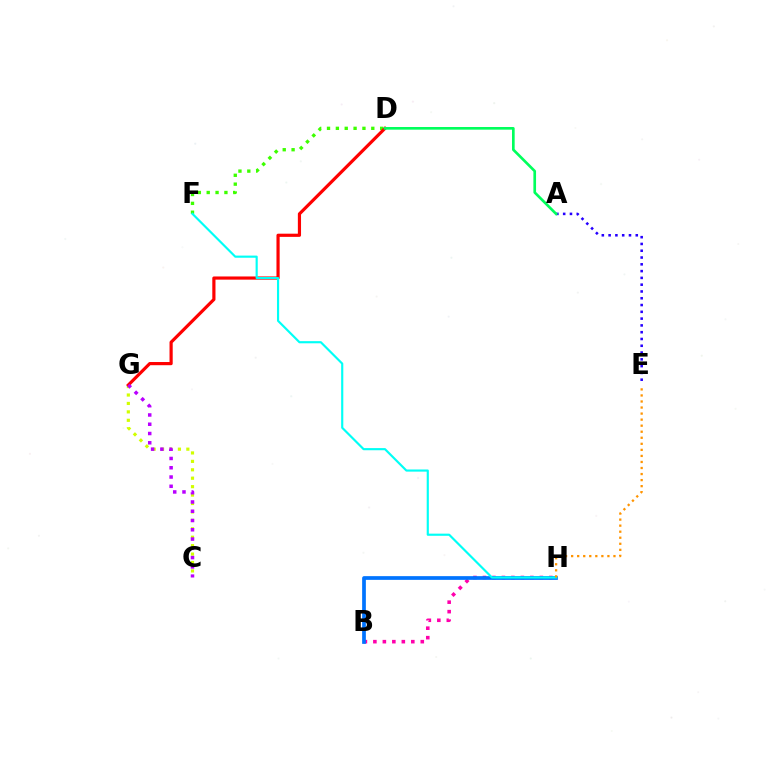{('D', 'F'): [{'color': '#3dff00', 'line_style': 'dotted', 'thickness': 2.41}], ('B', 'H'): [{'color': '#ff00ac', 'line_style': 'dotted', 'thickness': 2.58}, {'color': '#0074ff', 'line_style': 'solid', 'thickness': 2.68}], ('C', 'G'): [{'color': '#d1ff00', 'line_style': 'dotted', 'thickness': 2.29}, {'color': '#b900ff', 'line_style': 'dotted', 'thickness': 2.52}], ('D', 'G'): [{'color': '#ff0000', 'line_style': 'solid', 'thickness': 2.29}], ('F', 'H'): [{'color': '#00fff6', 'line_style': 'solid', 'thickness': 1.55}], ('A', 'E'): [{'color': '#2500ff', 'line_style': 'dotted', 'thickness': 1.84}], ('A', 'D'): [{'color': '#00ff5c', 'line_style': 'solid', 'thickness': 1.92}], ('E', 'H'): [{'color': '#ff9400', 'line_style': 'dotted', 'thickness': 1.64}]}